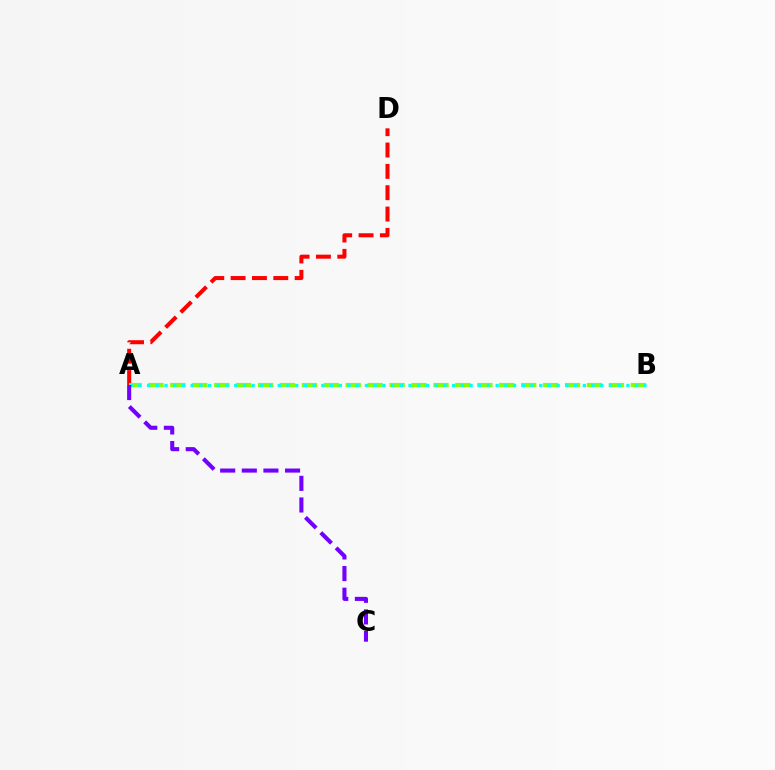{('A', 'D'): [{'color': '#ff0000', 'line_style': 'dashed', 'thickness': 2.9}], ('A', 'B'): [{'color': '#84ff00', 'line_style': 'dashed', 'thickness': 2.98}, {'color': '#00fff6', 'line_style': 'dotted', 'thickness': 2.37}], ('A', 'C'): [{'color': '#7200ff', 'line_style': 'dashed', 'thickness': 2.94}]}